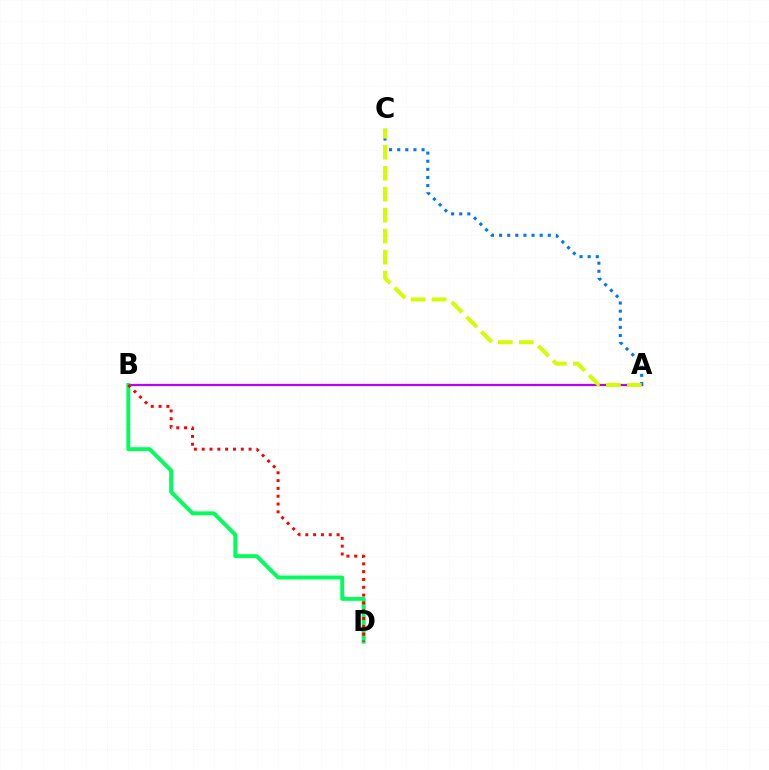{('A', 'B'): [{'color': '#b900ff', 'line_style': 'solid', 'thickness': 1.61}], ('B', 'D'): [{'color': '#00ff5c', 'line_style': 'solid', 'thickness': 2.81}, {'color': '#ff0000', 'line_style': 'dotted', 'thickness': 2.12}], ('A', 'C'): [{'color': '#0074ff', 'line_style': 'dotted', 'thickness': 2.21}, {'color': '#d1ff00', 'line_style': 'dashed', 'thickness': 2.85}]}